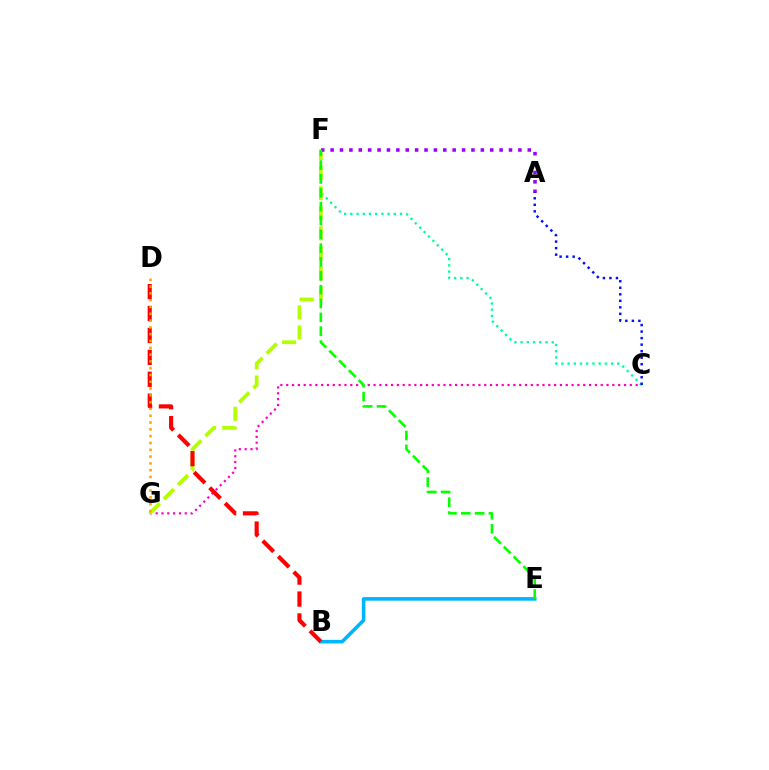{('C', 'G'): [{'color': '#ff00bd', 'line_style': 'dotted', 'thickness': 1.58}], ('C', 'F'): [{'color': '#00ff9d', 'line_style': 'dotted', 'thickness': 1.69}], ('F', 'G'): [{'color': '#b3ff00', 'line_style': 'dashed', 'thickness': 2.73}], ('A', 'F'): [{'color': '#9b00ff', 'line_style': 'dotted', 'thickness': 2.55}], ('B', 'E'): [{'color': '#00b5ff', 'line_style': 'solid', 'thickness': 2.6}], ('B', 'D'): [{'color': '#ff0000', 'line_style': 'dashed', 'thickness': 2.98}], ('E', 'F'): [{'color': '#08ff00', 'line_style': 'dashed', 'thickness': 1.88}], ('D', 'G'): [{'color': '#ffa500', 'line_style': 'dotted', 'thickness': 1.85}], ('A', 'C'): [{'color': '#0010ff', 'line_style': 'dotted', 'thickness': 1.77}]}